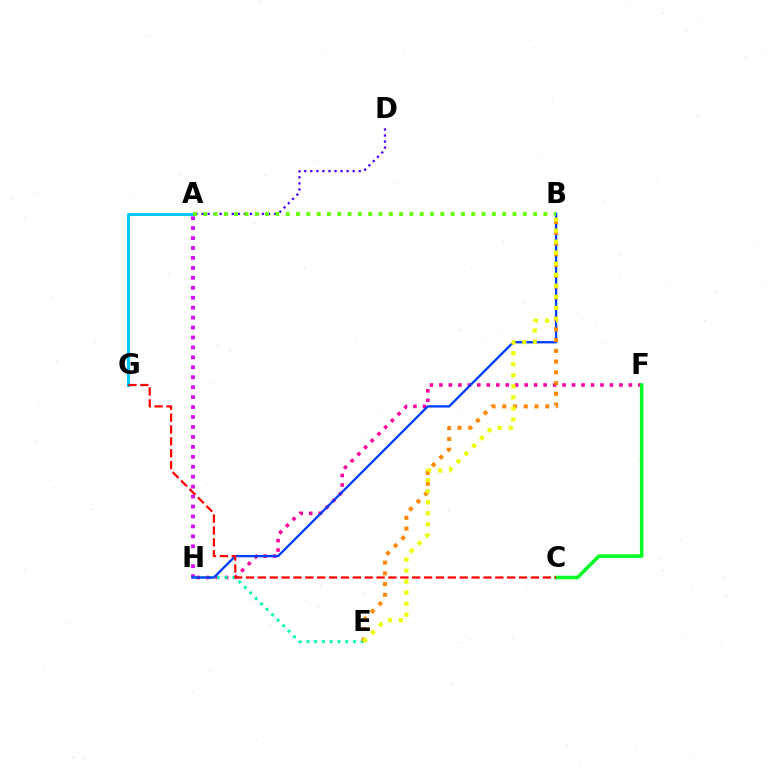{('F', 'H'): [{'color': '#ff00a0', 'line_style': 'dotted', 'thickness': 2.57}], ('A', 'H'): [{'color': '#d600ff', 'line_style': 'dotted', 'thickness': 2.7}], ('C', 'F'): [{'color': '#00ff27', 'line_style': 'solid', 'thickness': 2.56}], ('E', 'H'): [{'color': '#00ffaf', 'line_style': 'dotted', 'thickness': 2.1}], ('B', 'H'): [{'color': '#003fff', 'line_style': 'solid', 'thickness': 1.68}], ('A', 'G'): [{'color': '#00c7ff', 'line_style': 'solid', 'thickness': 2.2}], ('B', 'E'): [{'color': '#ff8800', 'line_style': 'dotted', 'thickness': 2.92}, {'color': '#eeff00', 'line_style': 'dotted', 'thickness': 3.0}], ('C', 'G'): [{'color': '#ff0000', 'line_style': 'dashed', 'thickness': 1.61}], ('A', 'D'): [{'color': '#4f00ff', 'line_style': 'dotted', 'thickness': 1.64}], ('A', 'B'): [{'color': '#66ff00', 'line_style': 'dotted', 'thickness': 2.8}]}